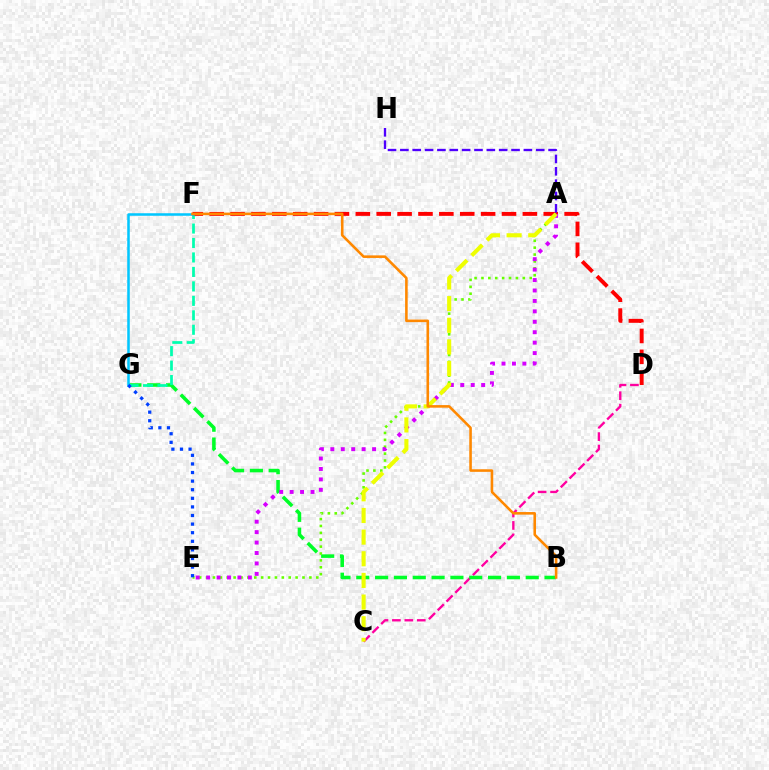{('C', 'D'): [{'color': '#ff00a0', 'line_style': 'dashed', 'thickness': 1.69}], ('B', 'G'): [{'color': '#00ff27', 'line_style': 'dashed', 'thickness': 2.56}], ('F', 'G'): [{'color': '#00ffaf', 'line_style': 'dashed', 'thickness': 1.96}, {'color': '#00c7ff', 'line_style': 'solid', 'thickness': 1.82}], ('D', 'F'): [{'color': '#ff0000', 'line_style': 'dashed', 'thickness': 2.84}], ('A', 'E'): [{'color': '#66ff00', 'line_style': 'dotted', 'thickness': 1.87}, {'color': '#d600ff', 'line_style': 'dotted', 'thickness': 2.84}], ('A', 'C'): [{'color': '#eeff00', 'line_style': 'dashed', 'thickness': 2.94}], ('B', 'F'): [{'color': '#ff8800', 'line_style': 'solid', 'thickness': 1.86}], ('A', 'H'): [{'color': '#4f00ff', 'line_style': 'dashed', 'thickness': 1.68}], ('E', 'G'): [{'color': '#003fff', 'line_style': 'dotted', 'thickness': 2.34}]}